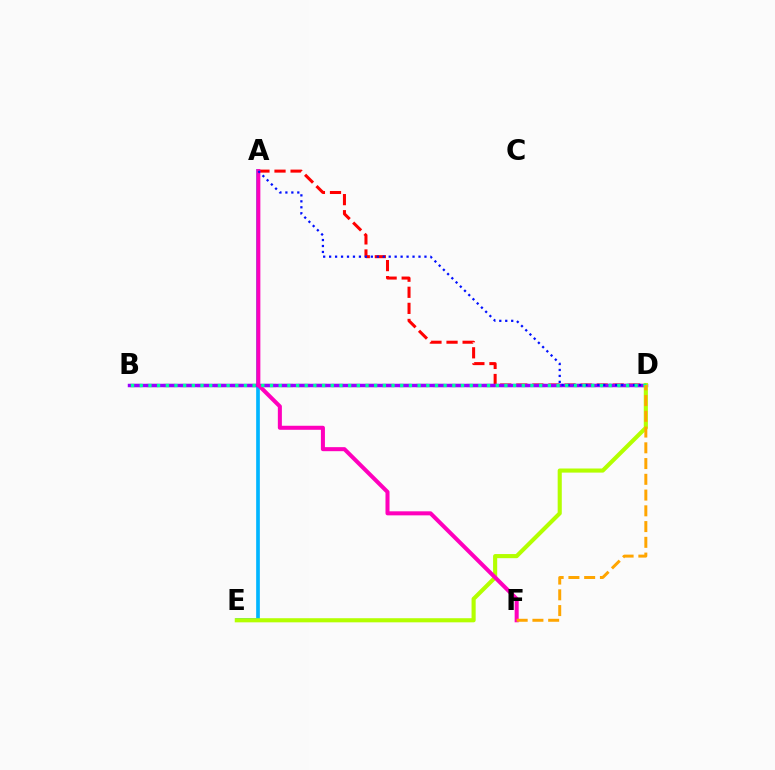{('B', 'D'): [{'color': '#08ff00', 'line_style': 'dashed', 'thickness': 2.29}, {'color': '#9b00ff', 'line_style': 'solid', 'thickness': 2.49}, {'color': '#00ff9d', 'line_style': 'dotted', 'thickness': 2.36}], ('A', 'E'): [{'color': '#00b5ff', 'line_style': 'solid', 'thickness': 2.64}], ('A', 'D'): [{'color': '#ff0000', 'line_style': 'dashed', 'thickness': 2.18}, {'color': '#0010ff', 'line_style': 'dotted', 'thickness': 1.62}], ('D', 'E'): [{'color': '#b3ff00', 'line_style': 'solid', 'thickness': 2.96}], ('A', 'F'): [{'color': '#ff00bd', 'line_style': 'solid', 'thickness': 2.91}], ('D', 'F'): [{'color': '#ffa500', 'line_style': 'dashed', 'thickness': 2.14}]}